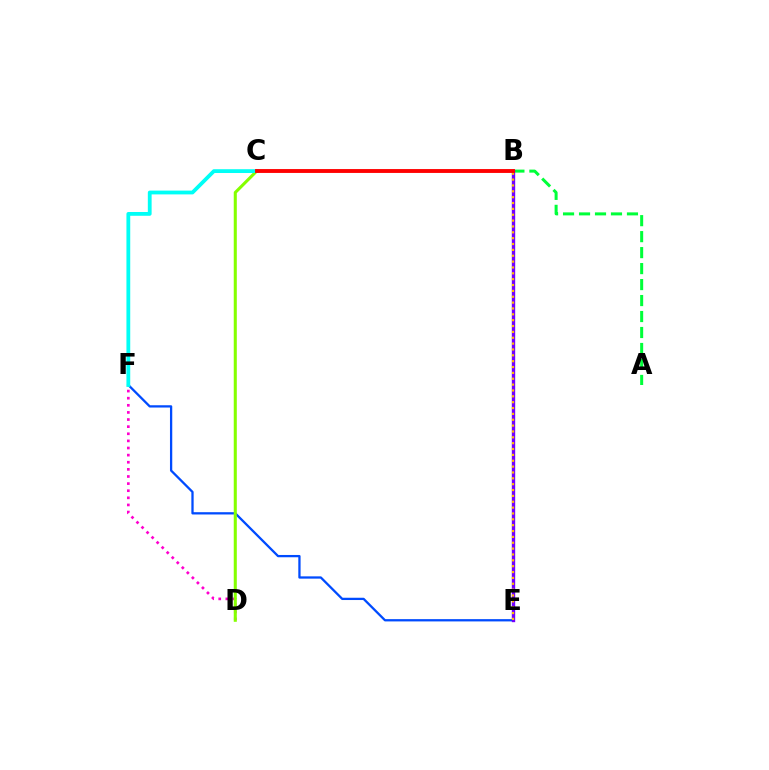{('D', 'F'): [{'color': '#ff00cf', 'line_style': 'dotted', 'thickness': 1.93}], ('E', 'F'): [{'color': '#004bff', 'line_style': 'solid', 'thickness': 1.64}], ('A', 'B'): [{'color': '#00ff39', 'line_style': 'dashed', 'thickness': 2.17}], ('C', 'D'): [{'color': '#84ff00', 'line_style': 'solid', 'thickness': 2.21}], ('C', 'F'): [{'color': '#00fff6', 'line_style': 'solid', 'thickness': 2.73}], ('B', 'E'): [{'color': '#7200ff', 'line_style': 'solid', 'thickness': 2.43}, {'color': '#ffbd00', 'line_style': 'dotted', 'thickness': 1.59}], ('B', 'C'): [{'color': '#ff0000', 'line_style': 'solid', 'thickness': 2.78}]}